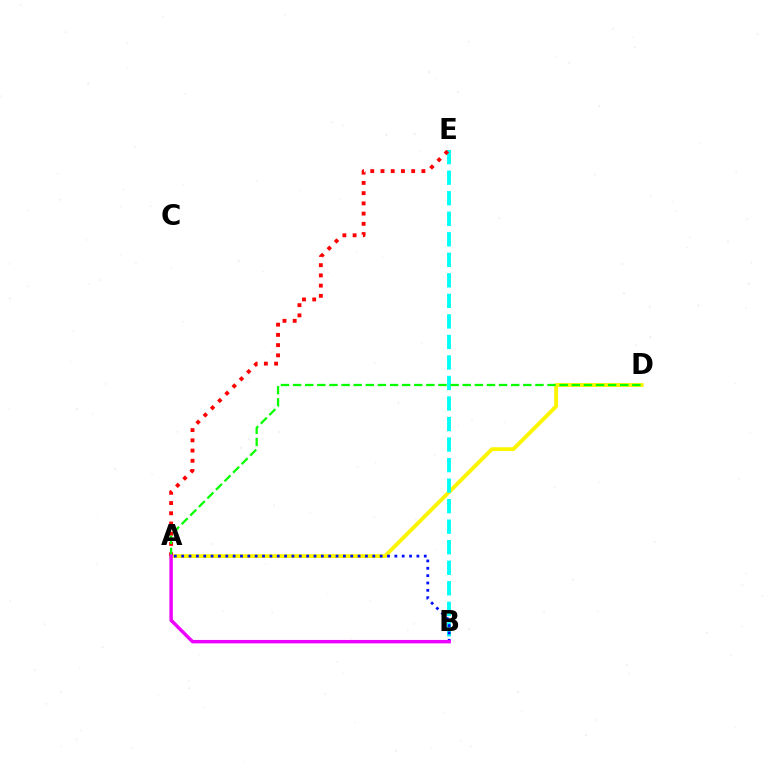{('A', 'D'): [{'color': '#fcf500', 'line_style': 'solid', 'thickness': 2.78}, {'color': '#08ff00', 'line_style': 'dashed', 'thickness': 1.65}], ('B', 'E'): [{'color': '#00fff6', 'line_style': 'dashed', 'thickness': 2.79}], ('A', 'E'): [{'color': '#ff0000', 'line_style': 'dotted', 'thickness': 2.78}], ('A', 'B'): [{'color': '#0010ff', 'line_style': 'dotted', 'thickness': 2.0}, {'color': '#ee00ff', 'line_style': 'solid', 'thickness': 2.47}]}